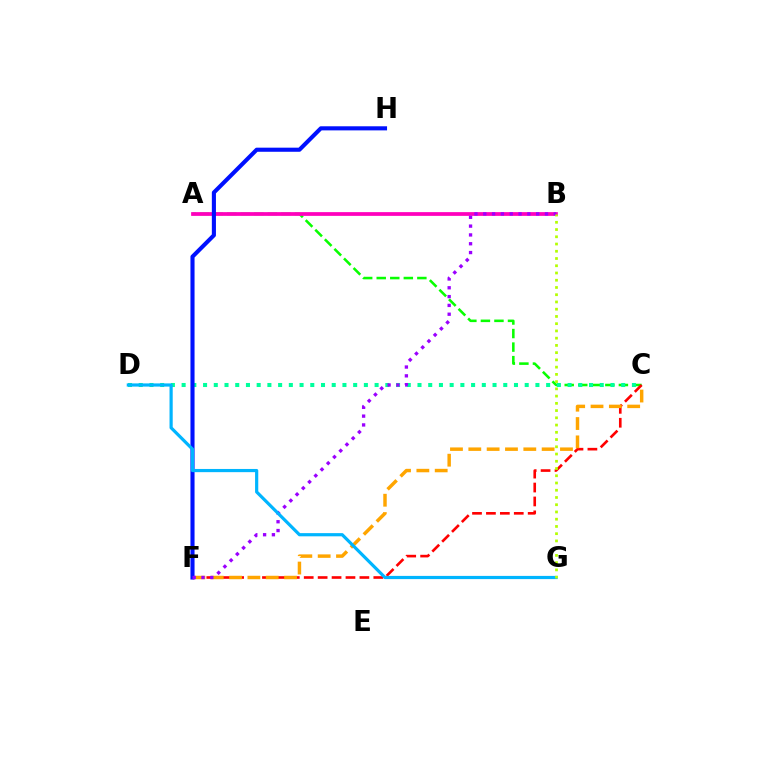{('A', 'C'): [{'color': '#08ff00', 'line_style': 'dashed', 'thickness': 1.84}], ('C', 'D'): [{'color': '#00ff9d', 'line_style': 'dotted', 'thickness': 2.91}], ('C', 'F'): [{'color': '#ff0000', 'line_style': 'dashed', 'thickness': 1.89}, {'color': '#ffa500', 'line_style': 'dashed', 'thickness': 2.49}], ('A', 'B'): [{'color': '#ff00bd', 'line_style': 'solid', 'thickness': 2.69}], ('F', 'H'): [{'color': '#0010ff', 'line_style': 'solid', 'thickness': 2.95}], ('B', 'F'): [{'color': '#9b00ff', 'line_style': 'dotted', 'thickness': 2.4}], ('D', 'G'): [{'color': '#00b5ff', 'line_style': 'solid', 'thickness': 2.3}], ('B', 'G'): [{'color': '#b3ff00', 'line_style': 'dotted', 'thickness': 1.97}]}